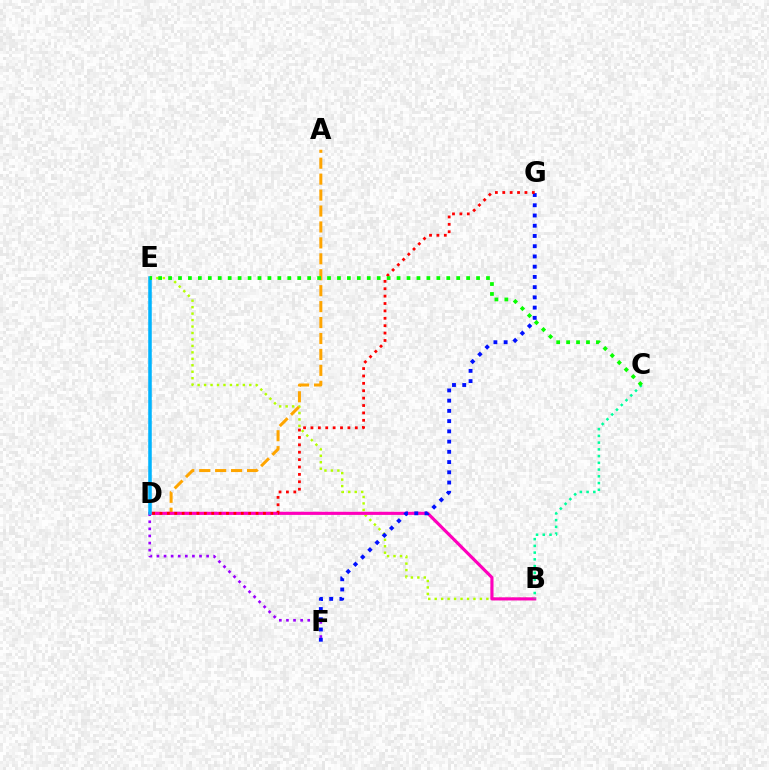{('B', 'E'): [{'color': '#b3ff00', 'line_style': 'dotted', 'thickness': 1.75}], ('A', 'D'): [{'color': '#ffa500', 'line_style': 'dashed', 'thickness': 2.16}], ('D', 'F'): [{'color': '#9b00ff', 'line_style': 'dotted', 'thickness': 1.93}], ('B', 'D'): [{'color': '#ff00bd', 'line_style': 'solid', 'thickness': 2.26}], ('D', 'E'): [{'color': '#00b5ff', 'line_style': 'solid', 'thickness': 2.55}], ('B', 'C'): [{'color': '#00ff9d', 'line_style': 'dotted', 'thickness': 1.83}], ('F', 'G'): [{'color': '#0010ff', 'line_style': 'dotted', 'thickness': 2.78}], ('D', 'G'): [{'color': '#ff0000', 'line_style': 'dotted', 'thickness': 2.01}], ('C', 'E'): [{'color': '#08ff00', 'line_style': 'dotted', 'thickness': 2.7}]}